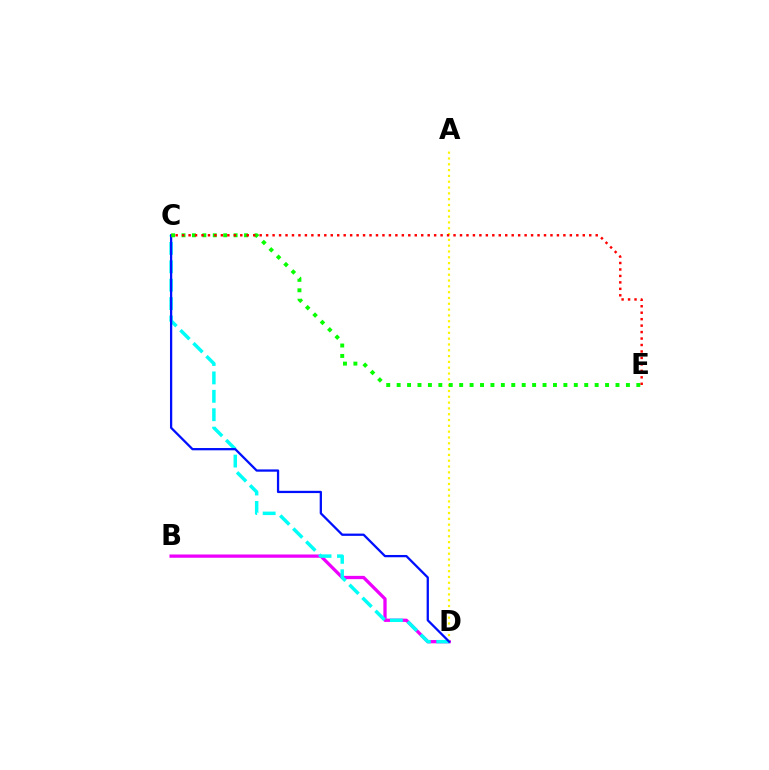{('B', 'D'): [{'color': '#ee00ff', 'line_style': 'solid', 'thickness': 2.36}], ('C', 'D'): [{'color': '#00fff6', 'line_style': 'dashed', 'thickness': 2.5}, {'color': '#0010ff', 'line_style': 'solid', 'thickness': 1.64}], ('A', 'D'): [{'color': '#fcf500', 'line_style': 'dotted', 'thickness': 1.58}], ('C', 'E'): [{'color': '#08ff00', 'line_style': 'dotted', 'thickness': 2.83}, {'color': '#ff0000', 'line_style': 'dotted', 'thickness': 1.76}]}